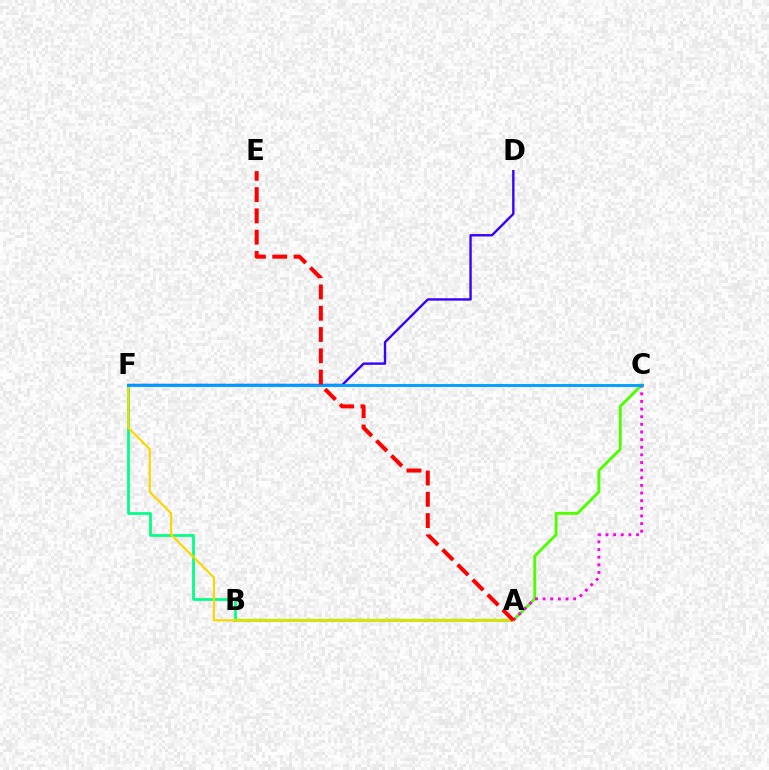{('B', 'F'): [{'color': '#00ff86', 'line_style': 'solid', 'thickness': 1.97}], ('B', 'C'): [{'color': '#4fff00', 'line_style': 'solid', 'thickness': 2.08}], ('A', 'F'): [{'color': '#ffd500', 'line_style': 'solid', 'thickness': 1.57}], ('A', 'C'): [{'color': '#ff00ed', 'line_style': 'dotted', 'thickness': 2.07}], ('D', 'F'): [{'color': '#3700ff', 'line_style': 'solid', 'thickness': 1.71}], ('C', 'F'): [{'color': '#009eff', 'line_style': 'solid', 'thickness': 2.07}], ('A', 'E'): [{'color': '#ff0000', 'line_style': 'dashed', 'thickness': 2.89}]}